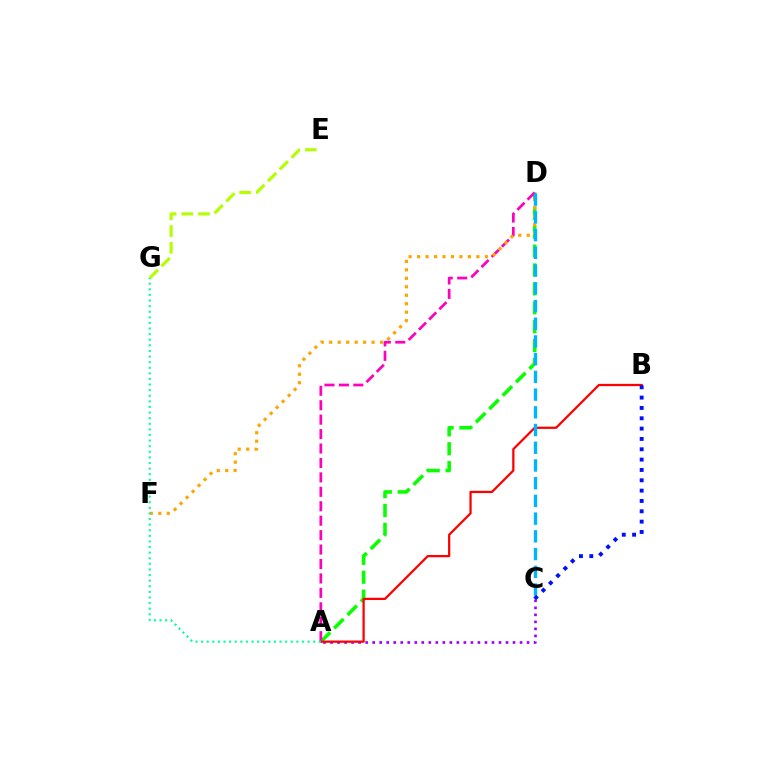{('A', 'D'): [{'color': '#08ff00', 'line_style': 'dashed', 'thickness': 2.57}, {'color': '#ff00bd', 'line_style': 'dashed', 'thickness': 1.96}], ('A', 'C'): [{'color': '#9b00ff', 'line_style': 'dotted', 'thickness': 1.91}], ('A', 'B'): [{'color': '#ff0000', 'line_style': 'solid', 'thickness': 1.62}], ('D', 'F'): [{'color': '#ffa500', 'line_style': 'dotted', 'thickness': 2.3}], ('C', 'D'): [{'color': '#00b5ff', 'line_style': 'dashed', 'thickness': 2.41}], ('E', 'G'): [{'color': '#b3ff00', 'line_style': 'dashed', 'thickness': 2.27}], ('A', 'G'): [{'color': '#00ff9d', 'line_style': 'dotted', 'thickness': 1.52}], ('B', 'C'): [{'color': '#0010ff', 'line_style': 'dotted', 'thickness': 2.81}]}